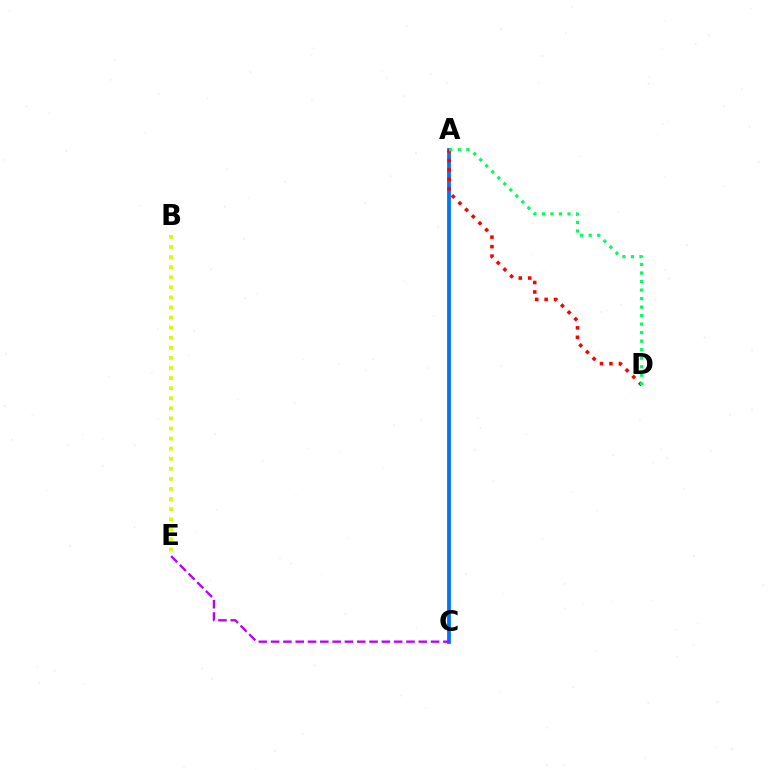{('A', 'C'): [{'color': '#0074ff', 'line_style': 'solid', 'thickness': 2.73}], ('B', 'E'): [{'color': '#d1ff00', 'line_style': 'dotted', 'thickness': 2.74}], ('A', 'D'): [{'color': '#ff0000', 'line_style': 'dotted', 'thickness': 2.57}, {'color': '#00ff5c', 'line_style': 'dotted', 'thickness': 2.31}], ('C', 'E'): [{'color': '#b900ff', 'line_style': 'dashed', 'thickness': 1.67}]}